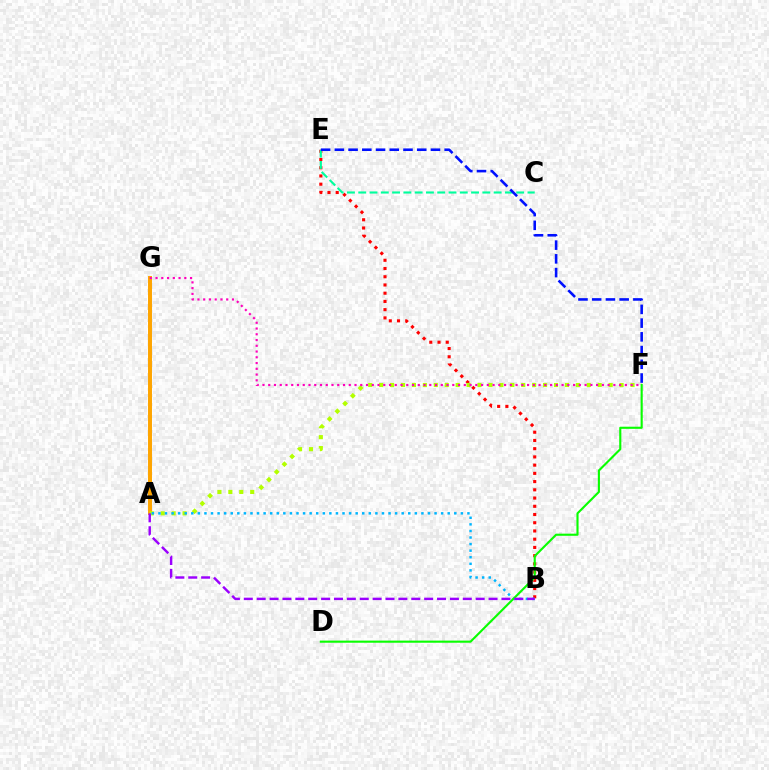{('B', 'E'): [{'color': '#ff0000', 'line_style': 'dotted', 'thickness': 2.24}], ('A', 'G'): [{'color': '#ffa500', 'line_style': 'solid', 'thickness': 2.85}], ('A', 'F'): [{'color': '#b3ff00', 'line_style': 'dotted', 'thickness': 2.97}], ('A', 'B'): [{'color': '#00b5ff', 'line_style': 'dotted', 'thickness': 1.79}, {'color': '#9b00ff', 'line_style': 'dashed', 'thickness': 1.75}], ('F', 'G'): [{'color': '#ff00bd', 'line_style': 'dotted', 'thickness': 1.56}], ('C', 'E'): [{'color': '#00ff9d', 'line_style': 'dashed', 'thickness': 1.53}], ('E', 'F'): [{'color': '#0010ff', 'line_style': 'dashed', 'thickness': 1.87}], ('D', 'F'): [{'color': '#08ff00', 'line_style': 'solid', 'thickness': 1.53}]}